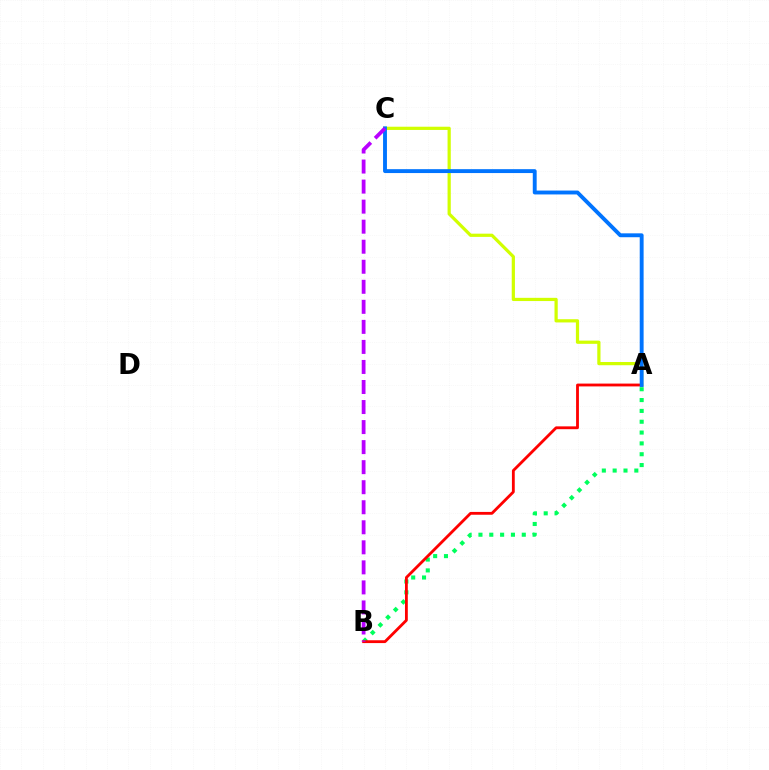{('A', 'C'): [{'color': '#d1ff00', 'line_style': 'solid', 'thickness': 2.32}, {'color': '#0074ff', 'line_style': 'solid', 'thickness': 2.8}], ('A', 'B'): [{'color': '#00ff5c', 'line_style': 'dotted', 'thickness': 2.94}, {'color': '#ff0000', 'line_style': 'solid', 'thickness': 2.03}], ('B', 'C'): [{'color': '#b900ff', 'line_style': 'dashed', 'thickness': 2.72}]}